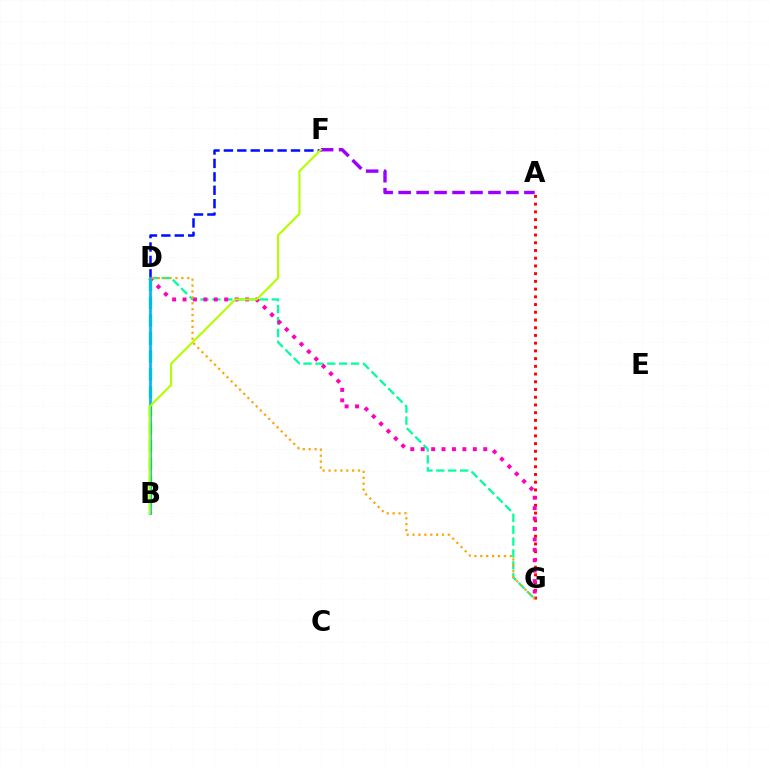{('A', 'G'): [{'color': '#ff0000', 'line_style': 'dotted', 'thickness': 2.1}], ('D', 'F'): [{'color': '#0010ff', 'line_style': 'dashed', 'thickness': 1.82}], ('D', 'G'): [{'color': '#00ff9d', 'line_style': 'dashed', 'thickness': 1.62}, {'color': '#ff00bd', 'line_style': 'dotted', 'thickness': 2.83}, {'color': '#ffa500', 'line_style': 'dotted', 'thickness': 1.6}], ('B', 'D'): [{'color': '#08ff00', 'line_style': 'dashed', 'thickness': 2.43}, {'color': '#00b5ff', 'line_style': 'solid', 'thickness': 1.96}], ('A', 'F'): [{'color': '#9b00ff', 'line_style': 'dashed', 'thickness': 2.44}], ('B', 'F'): [{'color': '#b3ff00', 'line_style': 'solid', 'thickness': 1.53}]}